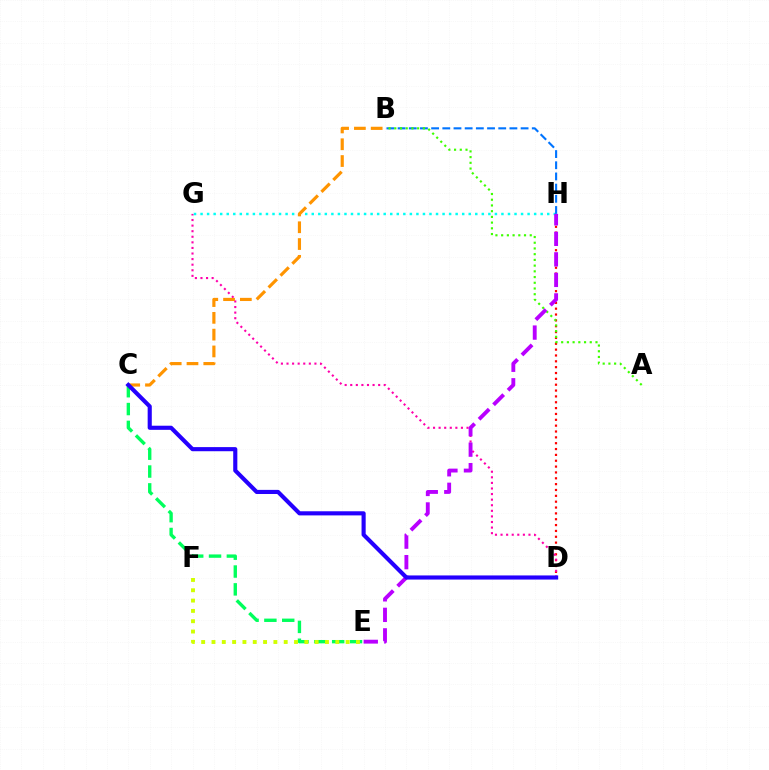{('C', 'E'): [{'color': '#00ff5c', 'line_style': 'dashed', 'thickness': 2.42}], ('D', 'H'): [{'color': '#ff0000', 'line_style': 'dotted', 'thickness': 1.59}], ('D', 'G'): [{'color': '#ff00ac', 'line_style': 'dotted', 'thickness': 1.52}], ('G', 'H'): [{'color': '#00fff6', 'line_style': 'dotted', 'thickness': 1.78}], ('B', 'H'): [{'color': '#0074ff', 'line_style': 'dashed', 'thickness': 1.52}], ('A', 'B'): [{'color': '#3dff00', 'line_style': 'dotted', 'thickness': 1.55}], ('E', 'F'): [{'color': '#d1ff00', 'line_style': 'dotted', 'thickness': 2.8}], ('E', 'H'): [{'color': '#b900ff', 'line_style': 'dashed', 'thickness': 2.79}], ('B', 'C'): [{'color': '#ff9400', 'line_style': 'dashed', 'thickness': 2.28}], ('C', 'D'): [{'color': '#2500ff', 'line_style': 'solid', 'thickness': 2.97}]}